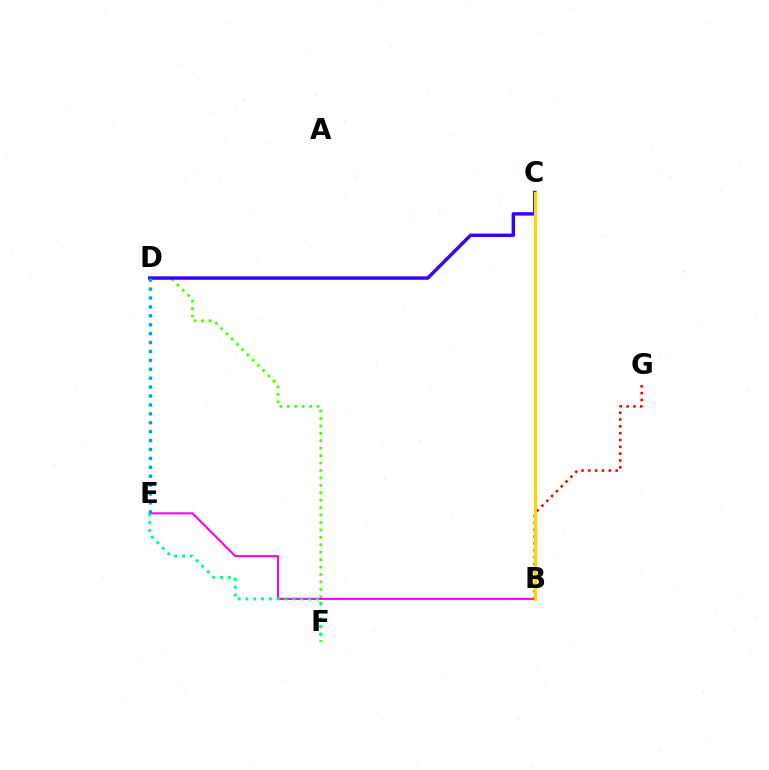{('D', 'F'): [{'color': '#4fff00', 'line_style': 'dotted', 'thickness': 2.02}], ('B', 'G'): [{'color': '#ff0000', 'line_style': 'dotted', 'thickness': 1.86}], ('B', 'E'): [{'color': '#ff00ed', 'line_style': 'solid', 'thickness': 1.5}], ('E', 'F'): [{'color': '#00ff86', 'line_style': 'dotted', 'thickness': 2.12}], ('C', 'D'): [{'color': '#3700ff', 'line_style': 'solid', 'thickness': 2.47}], ('B', 'C'): [{'color': '#ffd500', 'line_style': 'solid', 'thickness': 2.3}], ('D', 'E'): [{'color': '#009eff', 'line_style': 'dotted', 'thickness': 2.42}]}